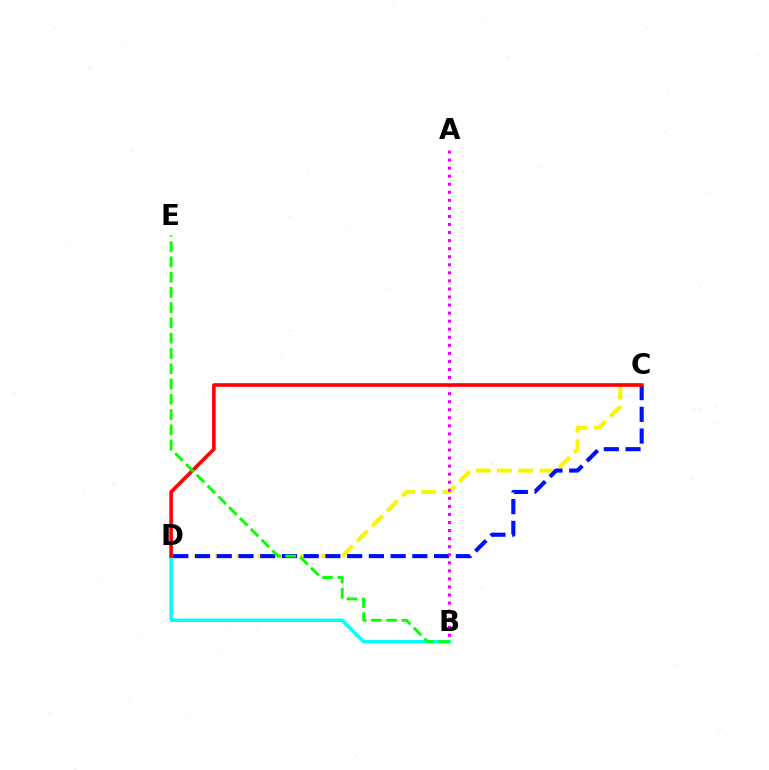{('C', 'D'): [{'color': '#fcf500', 'line_style': 'dashed', 'thickness': 2.87}, {'color': '#0010ff', 'line_style': 'dashed', 'thickness': 2.95}, {'color': '#ff0000', 'line_style': 'solid', 'thickness': 2.59}], ('A', 'B'): [{'color': '#ee00ff', 'line_style': 'dotted', 'thickness': 2.19}], ('B', 'D'): [{'color': '#00fff6', 'line_style': 'solid', 'thickness': 2.45}], ('B', 'E'): [{'color': '#08ff00', 'line_style': 'dashed', 'thickness': 2.07}]}